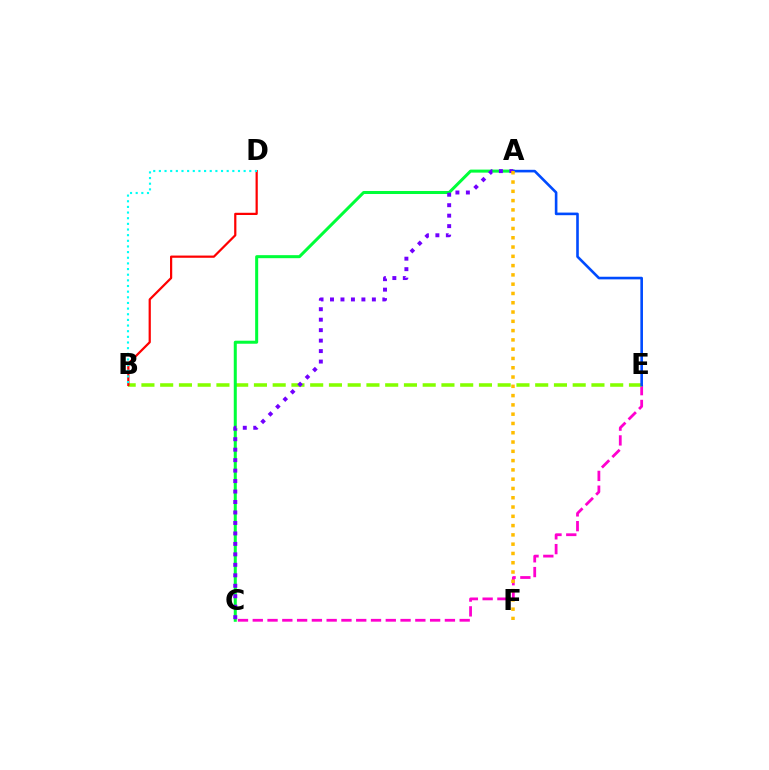{('C', 'E'): [{'color': '#ff00cf', 'line_style': 'dashed', 'thickness': 2.01}], ('B', 'E'): [{'color': '#84ff00', 'line_style': 'dashed', 'thickness': 2.55}], ('B', 'D'): [{'color': '#ff0000', 'line_style': 'solid', 'thickness': 1.6}, {'color': '#00fff6', 'line_style': 'dotted', 'thickness': 1.54}], ('A', 'C'): [{'color': '#00ff39', 'line_style': 'solid', 'thickness': 2.18}, {'color': '#7200ff', 'line_style': 'dotted', 'thickness': 2.84}], ('A', 'E'): [{'color': '#004bff', 'line_style': 'solid', 'thickness': 1.88}], ('A', 'F'): [{'color': '#ffbd00', 'line_style': 'dotted', 'thickness': 2.52}]}